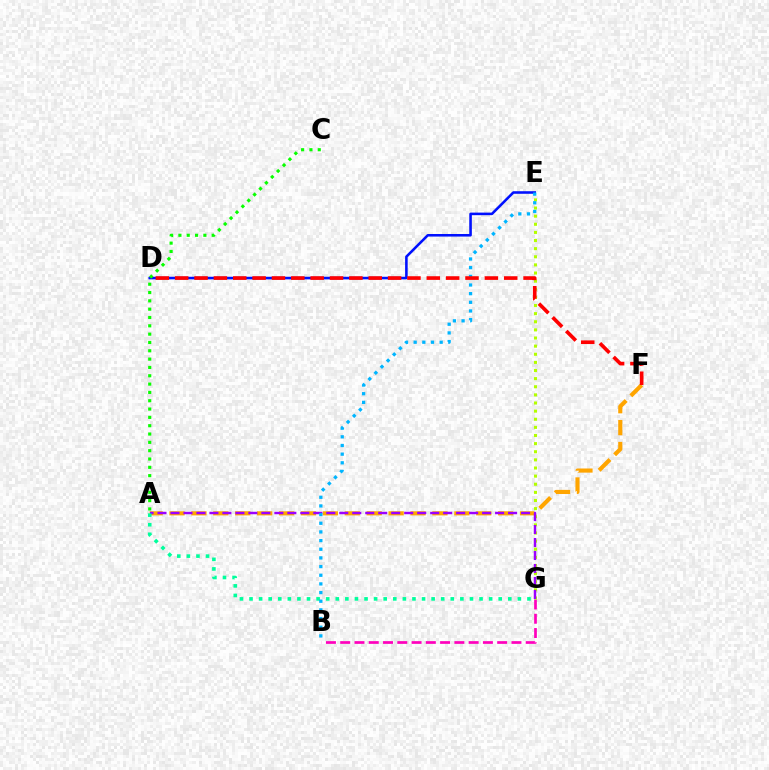{('B', 'G'): [{'color': '#ff00bd', 'line_style': 'dashed', 'thickness': 1.94}], ('E', 'G'): [{'color': '#b3ff00', 'line_style': 'dotted', 'thickness': 2.21}], ('A', 'F'): [{'color': '#ffa500', 'line_style': 'dashed', 'thickness': 2.98}], ('A', 'G'): [{'color': '#9b00ff', 'line_style': 'dashed', 'thickness': 1.76}, {'color': '#00ff9d', 'line_style': 'dotted', 'thickness': 2.6}], ('D', 'E'): [{'color': '#0010ff', 'line_style': 'solid', 'thickness': 1.85}], ('A', 'C'): [{'color': '#08ff00', 'line_style': 'dotted', 'thickness': 2.26}], ('B', 'E'): [{'color': '#00b5ff', 'line_style': 'dotted', 'thickness': 2.35}], ('D', 'F'): [{'color': '#ff0000', 'line_style': 'dashed', 'thickness': 2.63}]}